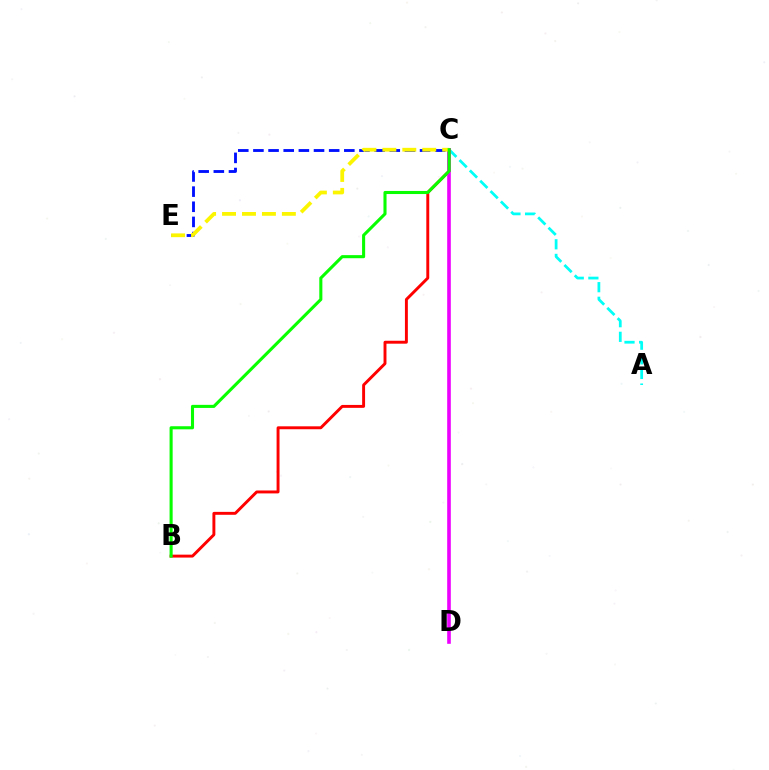{('A', 'C'): [{'color': '#00fff6', 'line_style': 'dashed', 'thickness': 1.99}], ('C', 'E'): [{'color': '#0010ff', 'line_style': 'dashed', 'thickness': 2.06}, {'color': '#fcf500', 'line_style': 'dashed', 'thickness': 2.71}], ('B', 'C'): [{'color': '#ff0000', 'line_style': 'solid', 'thickness': 2.11}, {'color': '#08ff00', 'line_style': 'solid', 'thickness': 2.22}], ('C', 'D'): [{'color': '#ee00ff', 'line_style': 'solid', 'thickness': 2.61}]}